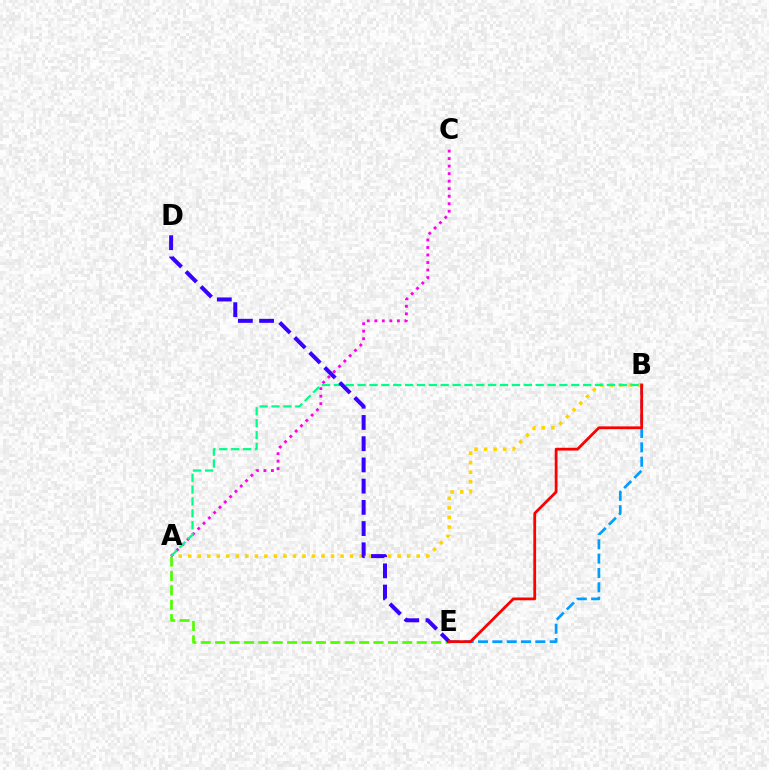{('A', 'B'): [{'color': '#ffd500', 'line_style': 'dotted', 'thickness': 2.59}, {'color': '#00ff86', 'line_style': 'dashed', 'thickness': 1.61}], ('B', 'E'): [{'color': '#009eff', 'line_style': 'dashed', 'thickness': 1.95}, {'color': '#ff0000', 'line_style': 'solid', 'thickness': 2.0}], ('A', 'E'): [{'color': '#4fff00', 'line_style': 'dashed', 'thickness': 1.96}], ('A', 'C'): [{'color': '#ff00ed', 'line_style': 'dotted', 'thickness': 2.04}], ('D', 'E'): [{'color': '#3700ff', 'line_style': 'dashed', 'thickness': 2.88}]}